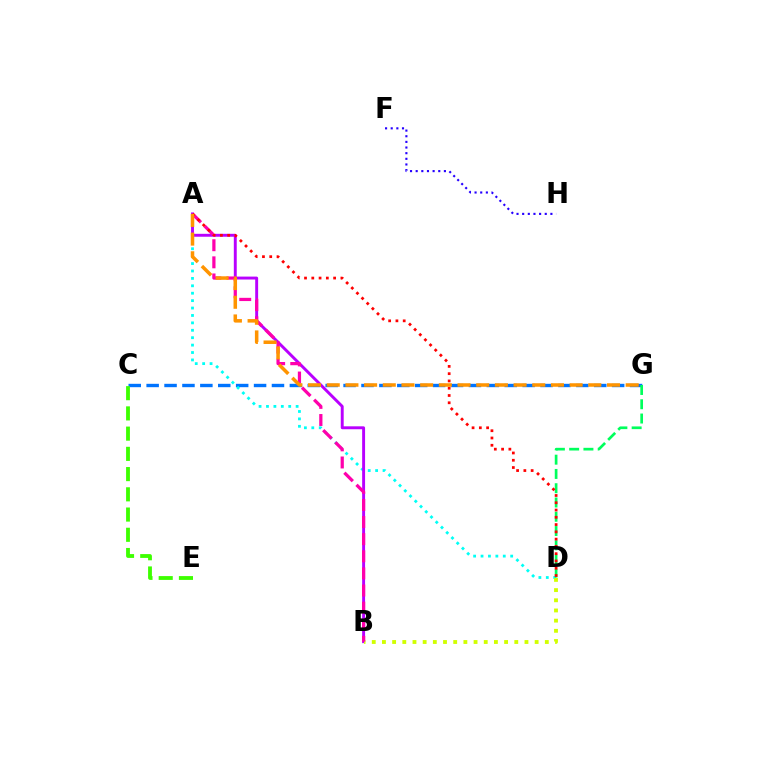{('C', 'G'): [{'color': '#0074ff', 'line_style': 'dashed', 'thickness': 2.43}], ('A', 'D'): [{'color': '#00fff6', 'line_style': 'dotted', 'thickness': 2.01}, {'color': '#ff0000', 'line_style': 'dotted', 'thickness': 1.98}], ('A', 'B'): [{'color': '#b900ff', 'line_style': 'solid', 'thickness': 2.1}, {'color': '#ff00ac', 'line_style': 'dashed', 'thickness': 2.32}], ('D', 'G'): [{'color': '#00ff5c', 'line_style': 'dashed', 'thickness': 1.94}], ('B', 'D'): [{'color': '#d1ff00', 'line_style': 'dotted', 'thickness': 2.77}], ('F', 'H'): [{'color': '#2500ff', 'line_style': 'dotted', 'thickness': 1.53}], ('C', 'E'): [{'color': '#3dff00', 'line_style': 'dashed', 'thickness': 2.75}], ('A', 'G'): [{'color': '#ff9400', 'line_style': 'dashed', 'thickness': 2.54}]}